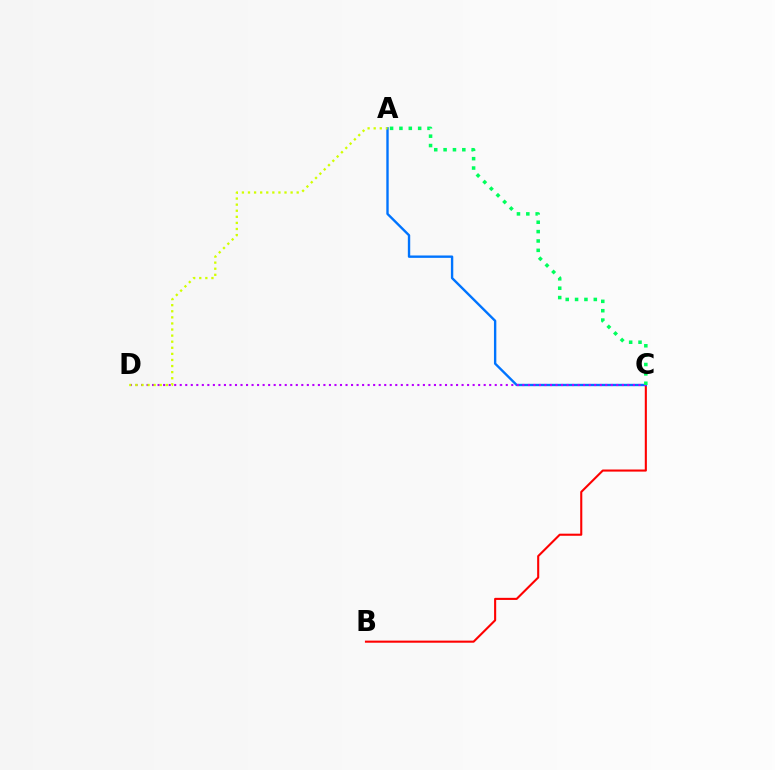{('B', 'C'): [{'color': '#ff0000', 'line_style': 'solid', 'thickness': 1.51}], ('A', 'C'): [{'color': '#0074ff', 'line_style': 'solid', 'thickness': 1.71}, {'color': '#00ff5c', 'line_style': 'dotted', 'thickness': 2.54}], ('C', 'D'): [{'color': '#b900ff', 'line_style': 'dotted', 'thickness': 1.5}], ('A', 'D'): [{'color': '#d1ff00', 'line_style': 'dotted', 'thickness': 1.65}]}